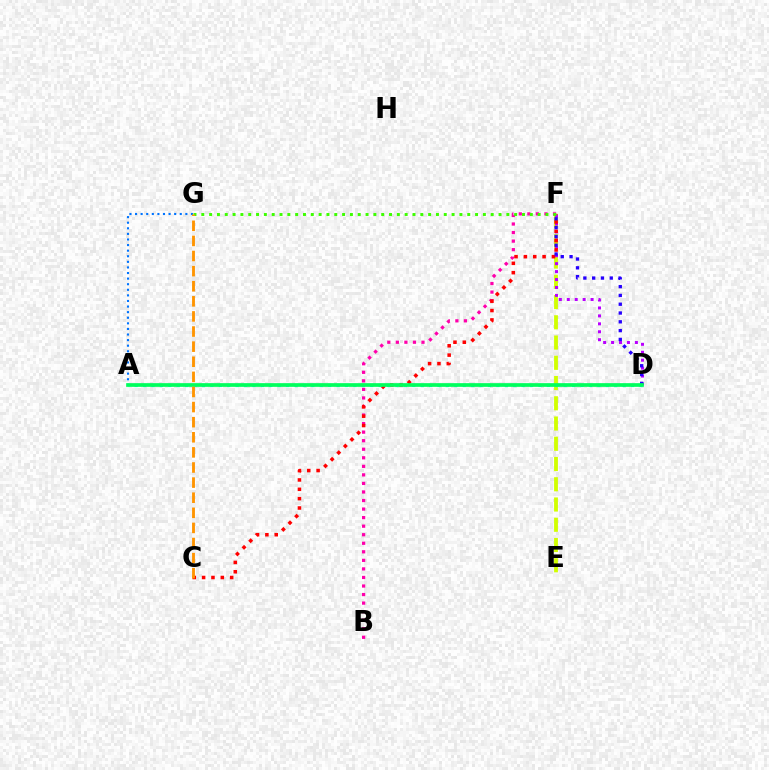{('A', 'G'): [{'color': '#0074ff', 'line_style': 'dotted', 'thickness': 1.52}], ('E', 'F'): [{'color': '#d1ff00', 'line_style': 'dashed', 'thickness': 2.75}], ('D', 'F'): [{'color': '#b900ff', 'line_style': 'dotted', 'thickness': 2.16}, {'color': '#2500ff', 'line_style': 'dotted', 'thickness': 2.39}], ('B', 'F'): [{'color': '#ff00ac', 'line_style': 'dotted', 'thickness': 2.32}], ('C', 'F'): [{'color': '#ff0000', 'line_style': 'dotted', 'thickness': 2.54}], ('A', 'D'): [{'color': '#00fff6', 'line_style': 'dotted', 'thickness': 2.29}, {'color': '#00ff5c', 'line_style': 'solid', 'thickness': 2.66}], ('F', 'G'): [{'color': '#3dff00', 'line_style': 'dotted', 'thickness': 2.13}], ('C', 'G'): [{'color': '#ff9400', 'line_style': 'dashed', 'thickness': 2.05}]}